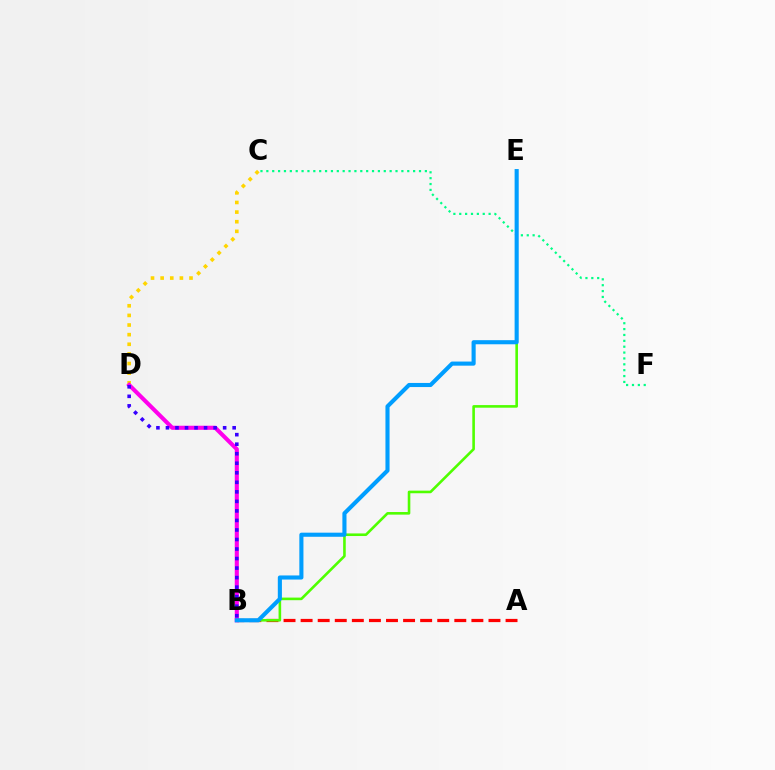{('C', 'D'): [{'color': '#ffd500', 'line_style': 'dotted', 'thickness': 2.61}], ('C', 'F'): [{'color': '#00ff86', 'line_style': 'dotted', 'thickness': 1.6}], ('B', 'D'): [{'color': '#ff00ed', 'line_style': 'solid', 'thickness': 2.95}, {'color': '#3700ff', 'line_style': 'dotted', 'thickness': 2.59}], ('A', 'B'): [{'color': '#ff0000', 'line_style': 'dashed', 'thickness': 2.32}], ('B', 'E'): [{'color': '#4fff00', 'line_style': 'solid', 'thickness': 1.87}, {'color': '#009eff', 'line_style': 'solid', 'thickness': 2.96}]}